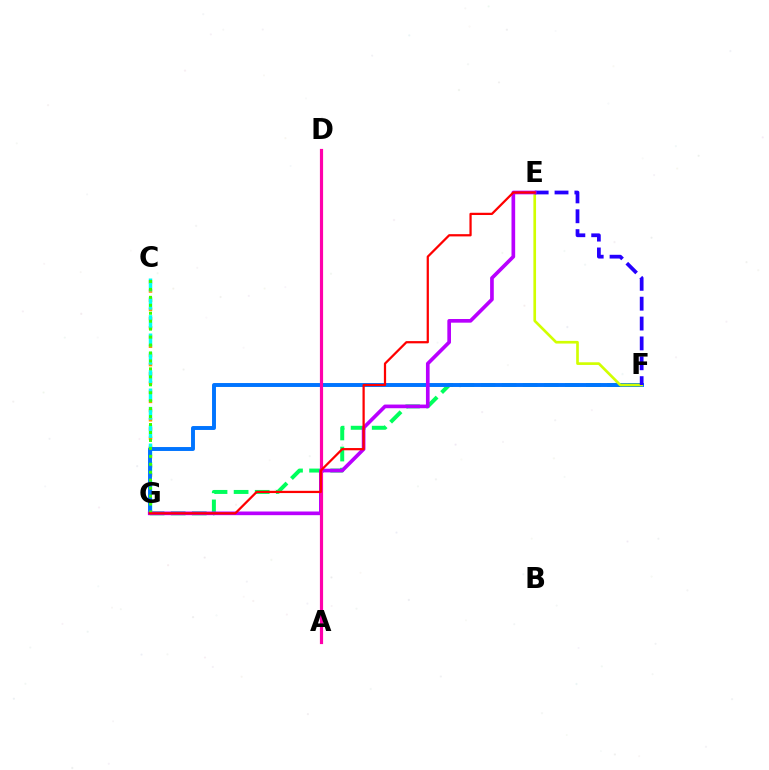{('C', 'G'): [{'color': '#ff9400', 'line_style': 'dotted', 'thickness': 2.5}, {'color': '#00fff6', 'line_style': 'dashed', 'thickness': 2.49}, {'color': '#3dff00', 'line_style': 'dotted', 'thickness': 2.16}], ('F', 'G'): [{'color': '#00ff5c', 'line_style': 'dashed', 'thickness': 2.86}, {'color': '#0074ff', 'line_style': 'solid', 'thickness': 2.82}], ('E', 'F'): [{'color': '#d1ff00', 'line_style': 'solid', 'thickness': 1.92}, {'color': '#2500ff', 'line_style': 'dashed', 'thickness': 2.7}], ('E', 'G'): [{'color': '#b900ff', 'line_style': 'solid', 'thickness': 2.64}, {'color': '#ff0000', 'line_style': 'solid', 'thickness': 1.62}], ('A', 'D'): [{'color': '#ff00ac', 'line_style': 'solid', 'thickness': 2.29}]}